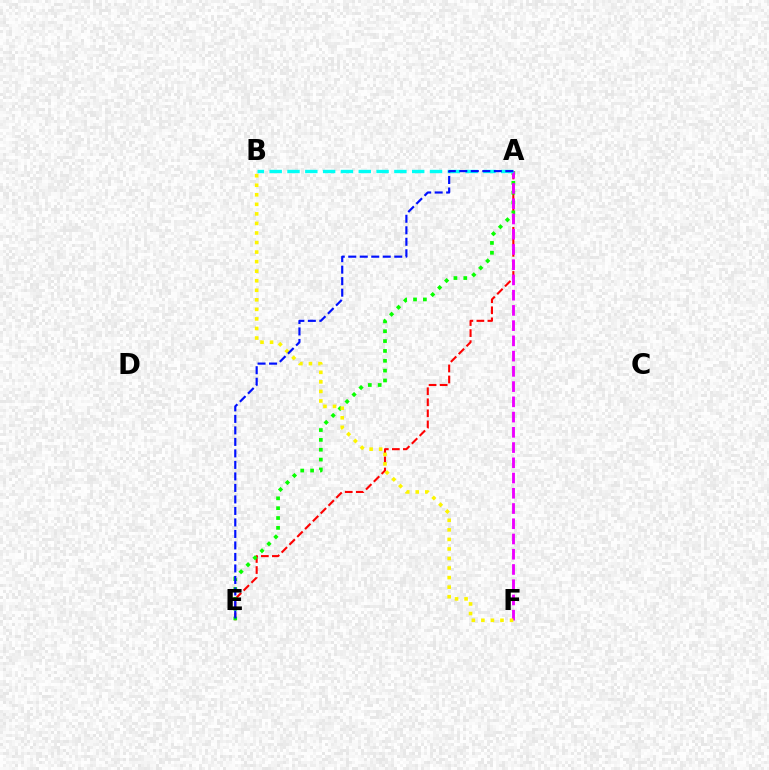{('A', 'E'): [{'color': '#ff0000', 'line_style': 'dashed', 'thickness': 1.5}, {'color': '#08ff00', 'line_style': 'dotted', 'thickness': 2.68}, {'color': '#0010ff', 'line_style': 'dashed', 'thickness': 1.56}], ('A', 'F'): [{'color': '#ee00ff', 'line_style': 'dashed', 'thickness': 2.07}], ('B', 'F'): [{'color': '#fcf500', 'line_style': 'dotted', 'thickness': 2.59}], ('A', 'B'): [{'color': '#00fff6', 'line_style': 'dashed', 'thickness': 2.42}]}